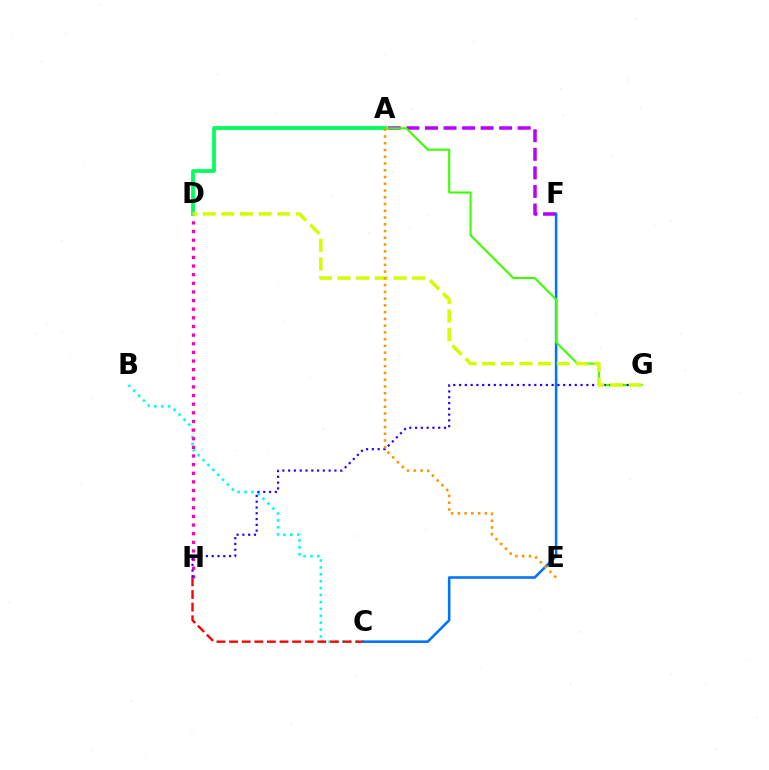{('B', 'C'): [{'color': '#00fff6', 'line_style': 'dotted', 'thickness': 1.88}], ('C', 'H'): [{'color': '#ff0000', 'line_style': 'dashed', 'thickness': 1.71}], ('A', 'F'): [{'color': '#b900ff', 'line_style': 'dashed', 'thickness': 2.52}], ('C', 'F'): [{'color': '#0074ff', 'line_style': 'solid', 'thickness': 1.85}], ('D', 'H'): [{'color': '#ff00ac', 'line_style': 'dotted', 'thickness': 2.35}], ('A', 'D'): [{'color': '#00ff5c', 'line_style': 'solid', 'thickness': 2.71}], ('A', 'G'): [{'color': '#3dff00', 'line_style': 'solid', 'thickness': 1.51}], ('G', 'H'): [{'color': '#2500ff', 'line_style': 'dotted', 'thickness': 1.57}], ('D', 'G'): [{'color': '#d1ff00', 'line_style': 'dashed', 'thickness': 2.53}], ('A', 'E'): [{'color': '#ff9400', 'line_style': 'dotted', 'thickness': 1.84}]}